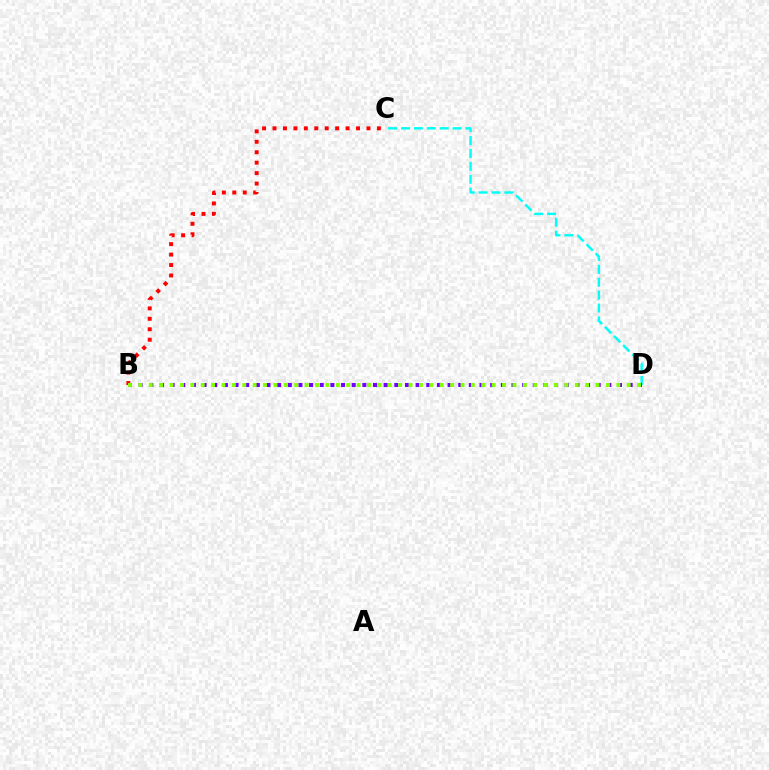{('B', 'C'): [{'color': '#ff0000', 'line_style': 'dotted', 'thickness': 2.84}], ('C', 'D'): [{'color': '#00fff6', 'line_style': 'dashed', 'thickness': 1.75}], ('B', 'D'): [{'color': '#7200ff', 'line_style': 'dotted', 'thickness': 2.89}, {'color': '#84ff00', 'line_style': 'dotted', 'thickness': 2.82}]}